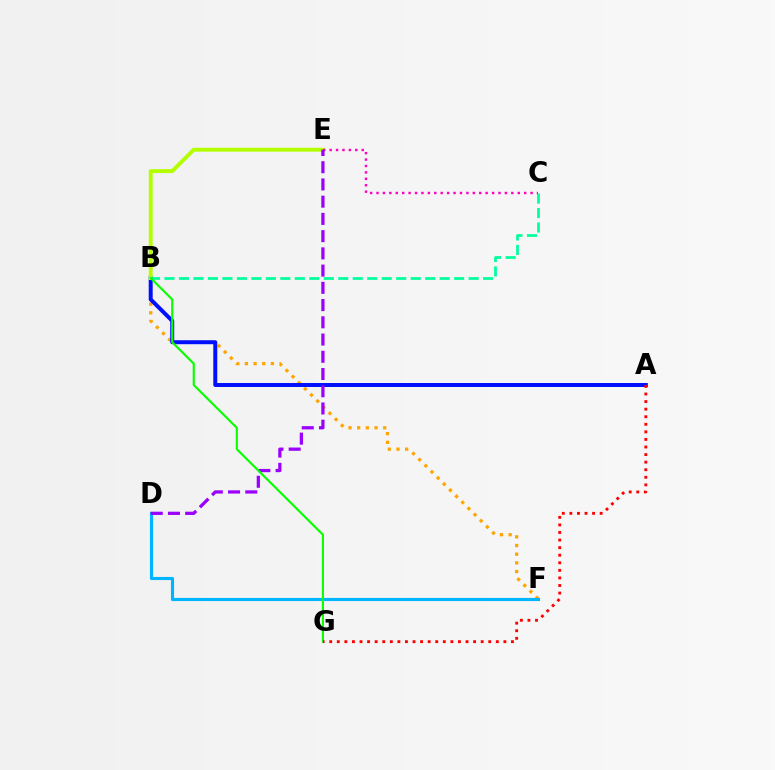{('B', 'F'): [{'color': '#ffa500', 'line_style': 'dotted', 'thickness': 2.36}], ('D', 'F'): [{'color': '#00b5ff', 'line_style': 'solid', 'thickness': 2.25}], ('A', 'B'): [{'color': '#0010ff', 'line_style': 'solid', 'thickness': 2.86}], ('B', 'E'): [{'color': '#b3ff00', 'line_style': 'solid', 'thickness': 2.79}], ('B', 'C'): [{'color': '#00ff9d', 'line_style': 'dashed', 'thickness': 1.97}], ('C', 'E'): [{'color': '#ff00bd', 'line_style': 'dotted', 'thickness': 1.74}], ('D', 'E'): [{'color': '#9b00ff', 'line_style': 'dashed', 'thickness': 2.34}], ('B', 'G'): [{'color': '#08ff00', 'line_style': 'solid', 'thickness': 1.54}], ('A', 'G'): [{'color': '#ff0000', 'line_style': 'dotted', 'thickness': 2.06}]}